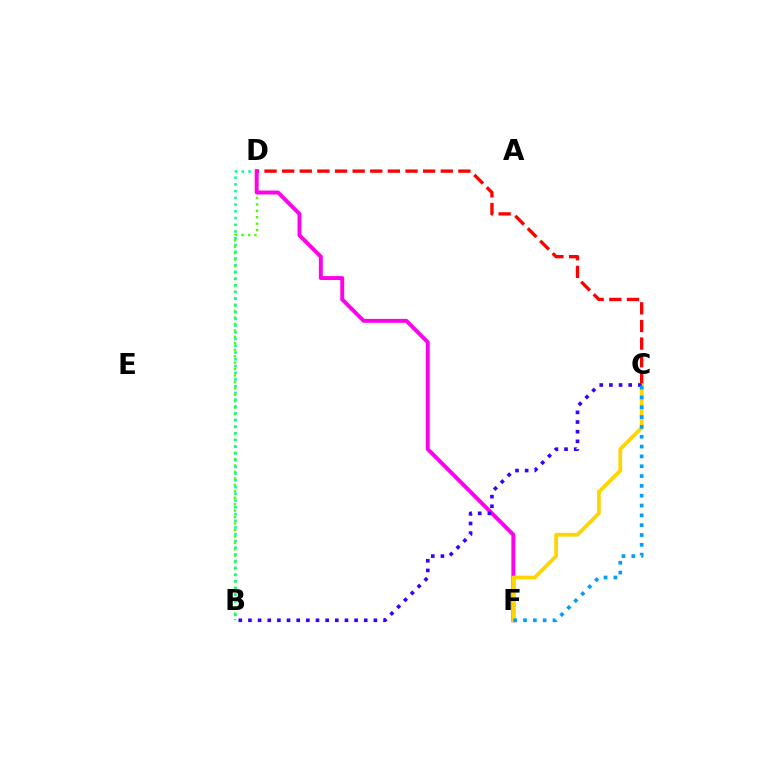{('C', 'D'): [{'color': '#ff0000', 'line_style': 'dashed', 'thickness': 2.39}], ('B', 'D'): [{'color': '#4fff00', 'line_style': 'dotted', 'thickness': 1.75}, {'color': '#00ff86', 'line_style': 'dotted', 'thickness': 1.83}], ('D', 'F'): [{'color': '#ff00ed', 'line_style': 'solid', 'thickness': 2.83}], ('C', 'F'): [{'color': '#ffd500', 'line_style': 'solid', 'thickness': 2.71}, {'color': '#009eff', 'line_style': 'dotted', 'thickness': 2.67}], ('B', 'C'): [{'color': '#3700ff', 'line_style': 'dotted', 'thickness': 2.62}]}